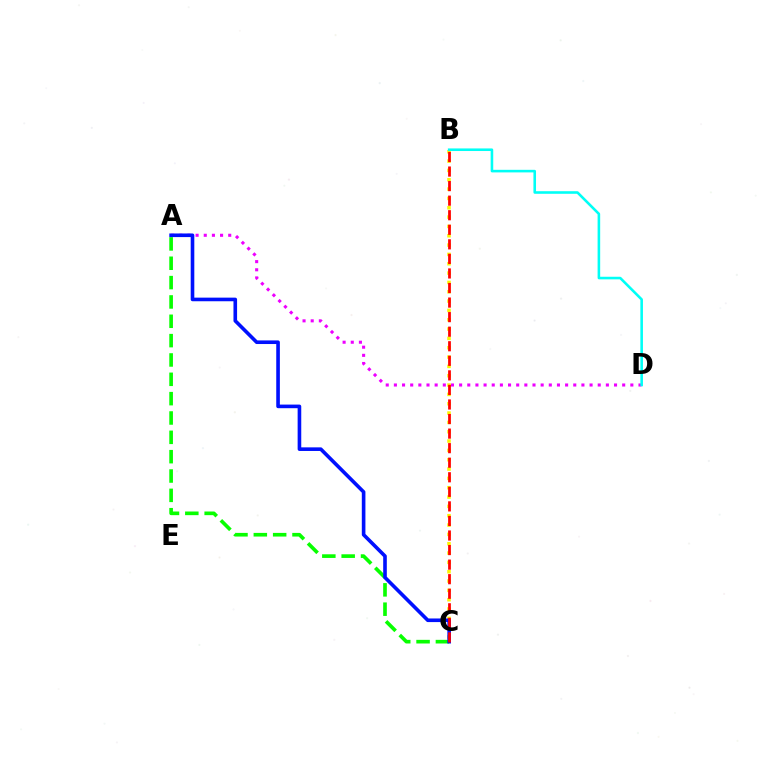{('A', 'C'): [{'color': '#08ff00', 'line_style': 'dashed', 'thickness': 2.63}, {'color': '#0010ff', 'line_style': 'solid', 'thickness': 2.6}], ('A', 'D'): [{'color': '#ee00ff', 'line_style': 'dotted', 'thickness': 2.22}], ('B', 'C'): [{'color': '#fcf500', 'line_style': 'dotted', 'thickness': 2.54}, {'color': '#ff0000', 'line_style': 'dashed', 'thickness': 1.98}], ('B', 'D'): [{'color': '#00fff6', 'line_style': 'solid', 'thickness': 1.86}]}